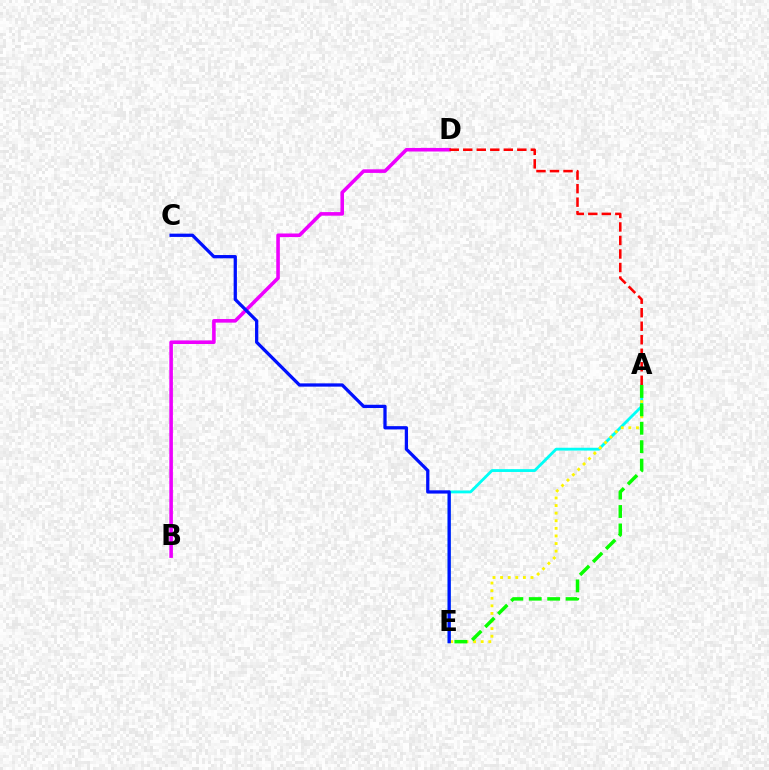{('A', 'E'): [{'color': '#00fff6', 'line_style': 'solid', 'thickness': 2.04}, {'color': '#fcf500', 'line_style': 'dotted', 'thickness': 2.06}, {'color': '#08ff00', 'line_style': 'dashed', 'thickness': 2.5}], ('B', 'D'): [{'color': '#ee00ff', 'line_style': 'solid', 'thickness': 2.58}], ('C', 'E'): [{'color': '#0010ff', 'line_style': 'solid', 'thickness': 2.35}], ('A', 'D'): [{'color': '#ff0000', 'line_style': 'dashed', 'thickness': 1.84}]}